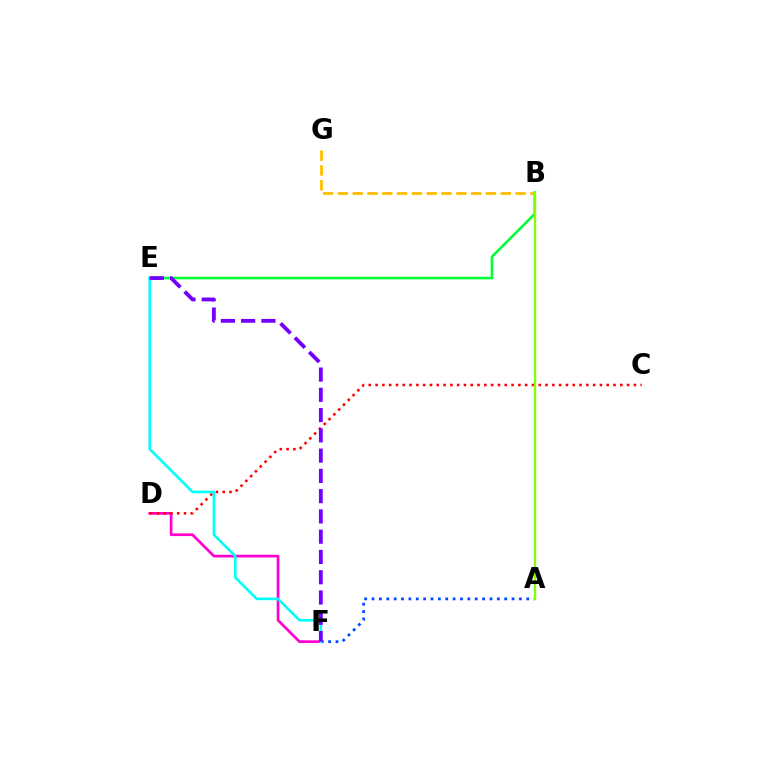{('B', 'E'): [{'color': '#00ff39', 'line_style': 'solid', 'thickness': 1.87}], ('D', 'F'): [{'color': '#ff00cf', 'line_style': 'solid', 'thickness': 1.95}], ('C', 'D'): [{'color': '#ff0000', 'line_style': 'dotted', 'thickness': 1.85}], ('B', 'G'): [{'color': '#ffbd00', 'line_style': 'dashed', 'thickness': 2.01}], ('A', 'F'): [{'color': '#004bff', 'line_style': 'dotted', 'thickness': 2.0}], ('E', 'F'): [{'color': '#00fff6', 'line_style': 'solid', 'thickness': 1.88}, {'color': '#7200ff', 'line_style': 'dashed', 'thickness': 2.75}], ('A', 'B'): [{'color': '#84ff00', 'line_style': 'solid', 'thickness': 1.68}]}